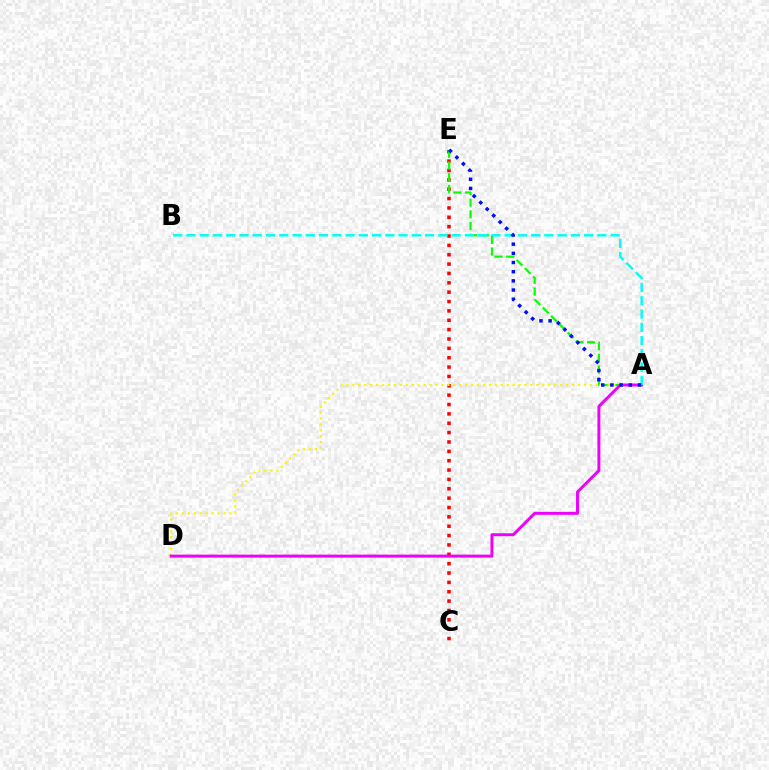{('C', 'E'): [{'color': '#ff0000', 'line_style': 'dotted', 'thickness': 2.54}], ('A', 'E'): [{'color': '#08ff00', 'line_style': 'dashed', 'thickness': 1.59}, {'color': '#0010ff', 'line_style': 'dotted', 'thickness': 2.49}], ('A', 'D'): [{'color': '#fcf500', 'line_style': 'dotted', 'thickness': 1.61}, {'color': '#ee00ff', 'line_style': 'solid', 'thickness': 2.13}], ('A', 'B'): [{'color': '#00fff6', 'line_style': 'dashed', 'thickness': 1.8}]}